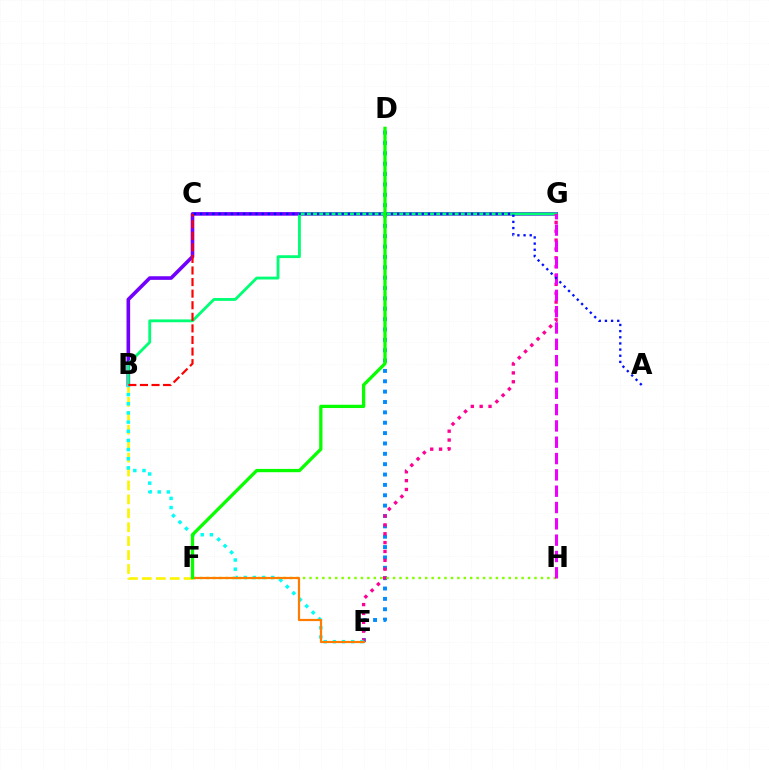{('B', 'G'): [{'color': '#7200ff', 'line_style': 'solid', 'thickness': 2.6}, {'color': '#00ff74', 'line_style': 'solid', 'thickness': 2.04}], ('D', 'E'): [{'color': '#008cff', 'line_style': 'dotted', 'thickness': 2.82}], ('E', 'G'): [{'color': '#ff0094', 'line_style': 'dotted', 'thickness': 2.41}], ('F', 'H'): [{'color': '#84ff00', 'line_style': 'dotted', 'thickness': 1.75}], ('B', 'F'): [{'color': '#fcf500', 'line_style': 'dashed', 'thickness': 1.89}], ('G', 'H'): [{'color': '#ee00ff', 'line_style': 'dashed', 'thickness': 2.22}], ('B', 'E'): [{'color': '#00fff6', 'line_style': 'dotted', 'thickness': 2.49}], ('E', 'F'): [{'color': '#ff7c00', 'line_style': 'solid', 'thickness': 1.58}], ('A', 'C'): [{'color': '#0010ff', 'line_style': 'dotted', 'thickness': 1.67}], ('D', 'F'): [{'color': '#08ff00', 'line_style': 'solid', 'thickness': 2.36}], ('B', 'C'): [{'color': '#ff0000', 'line_style': 'dashed', 'thickness': 1.57}]}